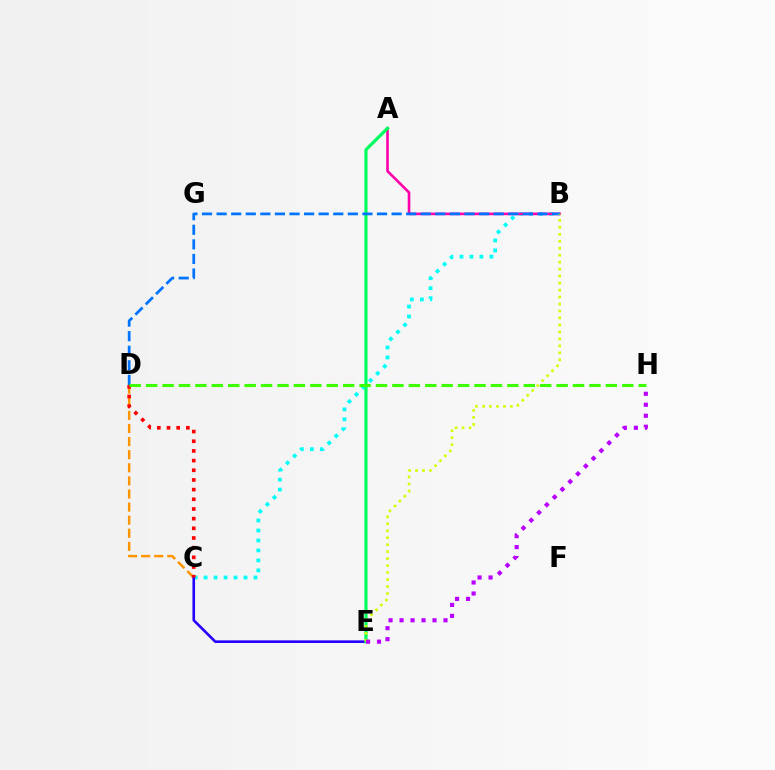{('C', 'D'): [{'color': '#ff9400', 'line_style': 'dashed', 'thickness': 1.78}, {'color': '#ff0000', 'line_style': 'dotted', 'thickness': 2.63}], ('B', 'C'): [{'color': '#00fff6', 'line_style': 'dotted', 'thickness': 2.71}], ('C', 'E'): [{'color': '#2500ff', 'line_style': 'solid', 'thickness': 1.89}], ('A', 'B'): [{'color': '#ff00ac', 'line_style': 'solid', 'thickness': 1.89}], ('A', 'E'): [{'color': '#00ff5c', 'line_style': 'solid', 'thickness': 2.3}], ('B', 'D'): [{'color': '#0074ff', 'line_style': 'dashed', 'thickness': 1.98}], ('B', 'E'): [{'color': '#d1ff00', 'line_style': 'dotted', 'thickness': 1.89}], ('D', 'H'): [{'color': '#3dff00', 'line_style': 'dashed', 'thickness': 2.23}], ('E', 'H'): [{'color': '#b900ff', 'line_style': 'dotted', 'thickness': 2.98}]}